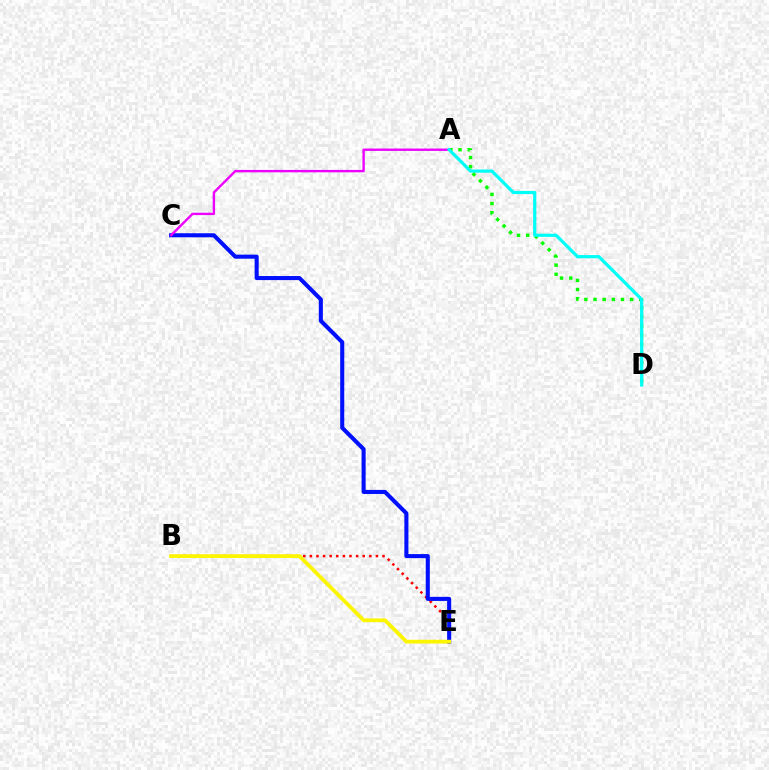{('A', 'D'): [{'color': '#08ff00', 'line_style': 'dotted', 'thickness': 2.49}, {'color': '#00fff6', 'line_style': 'solid', 'thickness': 2.3}], ('B', 'E'): [{'color': '#ff0000', 'line_style': 'dotted', 'thickness': 1.8}, {'color': '#fcf500', 'line_style': 'solid', 'thickness': 2.72}], ('C', 'E'): [{'color': '#0010ff', 'line_style': 'solid', 'thickness': 2.93}], ('A', 'C'): [{'color': '#ee00ff', 'line_style': 'solid', 'thickness': 1.72}]}